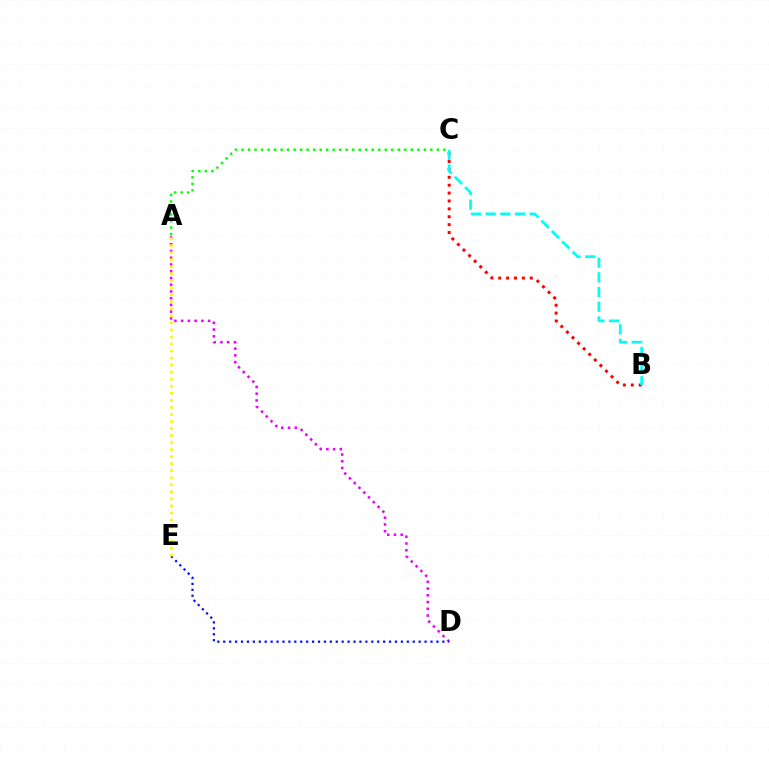{('A', 'C'): [{'color': '#08ff00', 'line_style': 'dotted', 'thickness': 1.77}], ('B', 'C'): [{'color': '#ff0000', 'line_style': 'dotted', 'thickness': 2.14}, {'color': '#00fff6', 'line_style': 'dashed', 'thickness': 1.99}], ('A', 'D'): [{'color': '#ee00ff', 'line_style': 'dotted', 'thickness': 1.83}], ('D', 'E'): [{'color': '#0010ff', 'line_style': 'dotted', 'thickness': 1.61}], ('A', 'E'): [{'color': '#fcf500', 'line_style': 'dotted', 'thickness': 1.91}]}